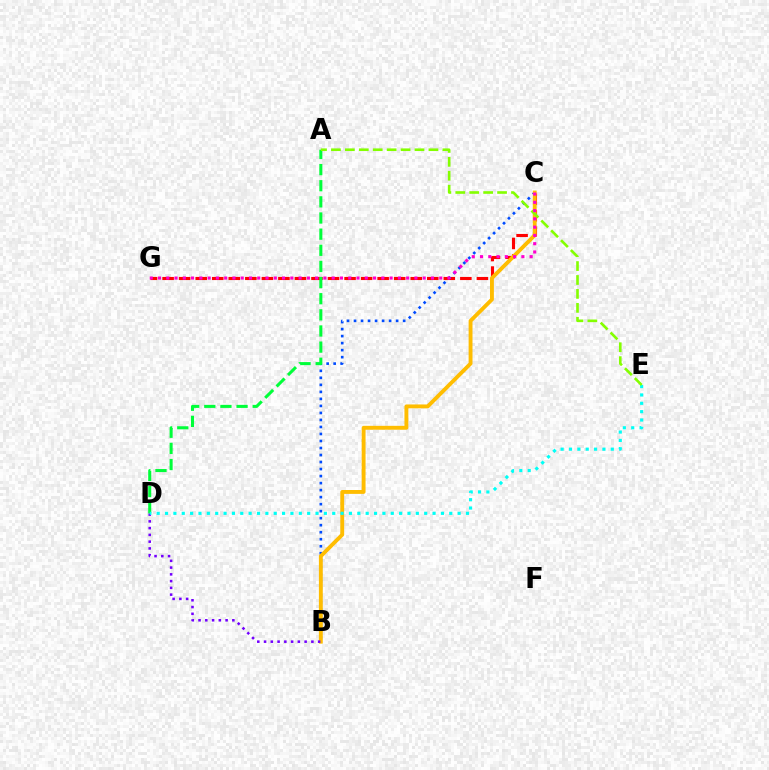{('C', 'G'): [{'color': '#ff0000', 'line_style': 'dashed', 'thickness': 2.25}, {'color': '#ff00cf', 'line_style': 'dotted', 'thickness': 2.25}], ('B', 'C'): [{'color': '#004bff', 'line_style': 'dotted', 'thickness': 1.91}, {'color': '#ffbd00', 'line_style': 'solid', 'thickness': 2.79}], ('B', 'D'): [{'color': '#7200ff', 'line_style': 'dotted', 'thickness': 1.84}], ('A', 'D'): [{'color': '#00ff39', 'line_style': 'dashed', 'thickness': 2.19}], ('D', 'E'): [{'color': '#00fff6', 'line_style': 'dotted', 'thickness': 2.27}], ('A', 'E'): [{'color': '#84ff00', 'line_style': 'dashed', 'thickness': 1.89}]}